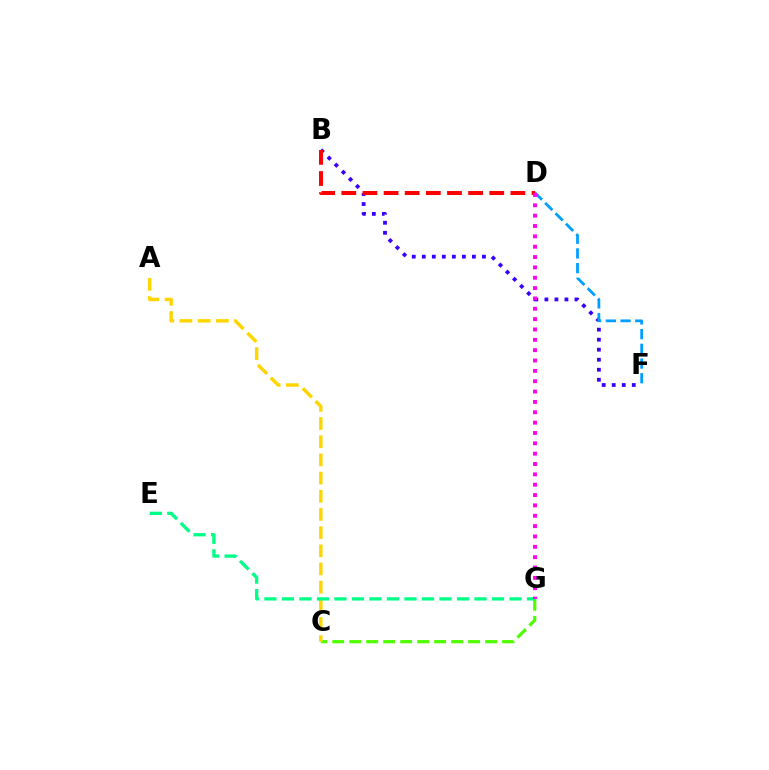{('C', 'G'): [{'color': '#4fff00', 'line_style': 'dashed', 'thickness': 2.31}], ('B', 'F'): [{'color': '#3700ff', 'line_style': 'dotted', 'thickness': 2.72}], ('D', 'F'): [{'color': '#009eff', 'line_style': 'dashed', 'thickness': 2.0}], ('A', 'C'): [{'color': '#ffd500', 'line_style': 'dashed', 'thickness': 2.47}], ('B', 'D'): [{'color': '#ff0000', 'line_style': 'dashed', 'thickness': 2.87}], ('E', 'G'): [{'color': '#00ff86', 'line_style': 'dashed', 'thickness': 2.38}], ('D', 'G'): [{'color': '#ff00ed', 'line_style': 'dotted', 'thickness': 2.81}]}